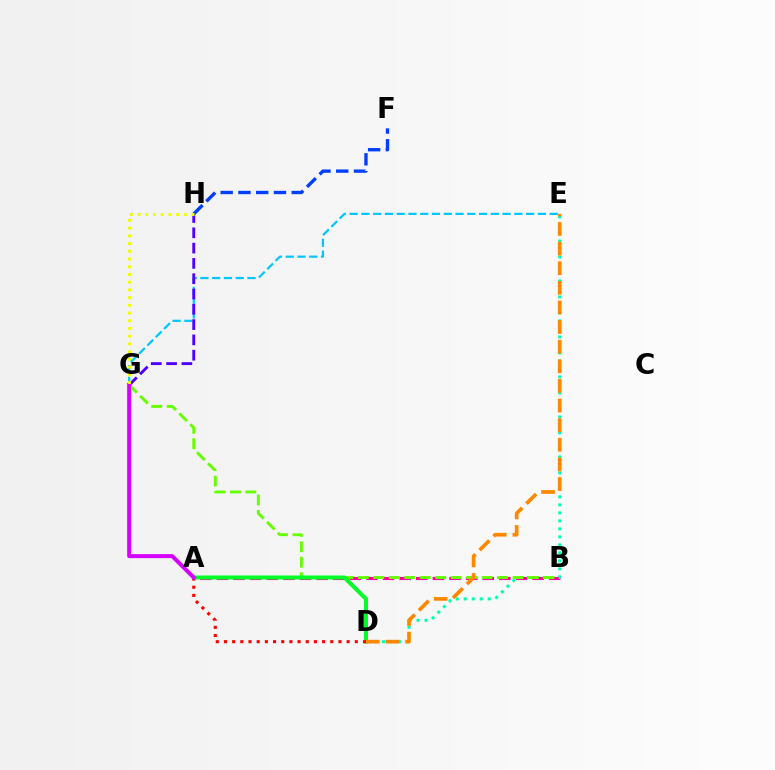{('E', 'G'): [{'color': '#00c7ff', 'line_style': 'dashed', 'thickness': 1.6}], ('A', 'B'): [{'color': '#ff00a0', 'line_style': 'dashed', 'thickness': 2.26}], ('D', 'E'): [{'color': '#00ffaf', 'line_style': 'dotted', 'thickness': 2.17}, {'color': '#ff8800', 'line_style': 'dashed', 'thickness': 2.67}], ('G', 'H'): [{'color': '#4f00ff', 'line_style': 'dashed', 'thickness': 2.08}, {'color': '#eeff00', 'line_style': 'dotted', 'thickness': 2.1}], ('B', 'G'): [{'color': '#66ff00', 'line_style': 'dashed', 'thickness': 2.1}], ('A', 'D'): [{'color': '#00ff27', 'line_style': 'solid', 'thickness': 2.88}, {'color': '#ff0000', 'line_style': 'dotted', 'thickness': 2.22}], ('F', 'H'): [{'color': '#003fff', 'line_style': 'dashed', 'thickness': 2.41}], ('A', 'G'): [{'color': '#d600ff', 'line_style': 'solid', 'thickness': 2.88}]}